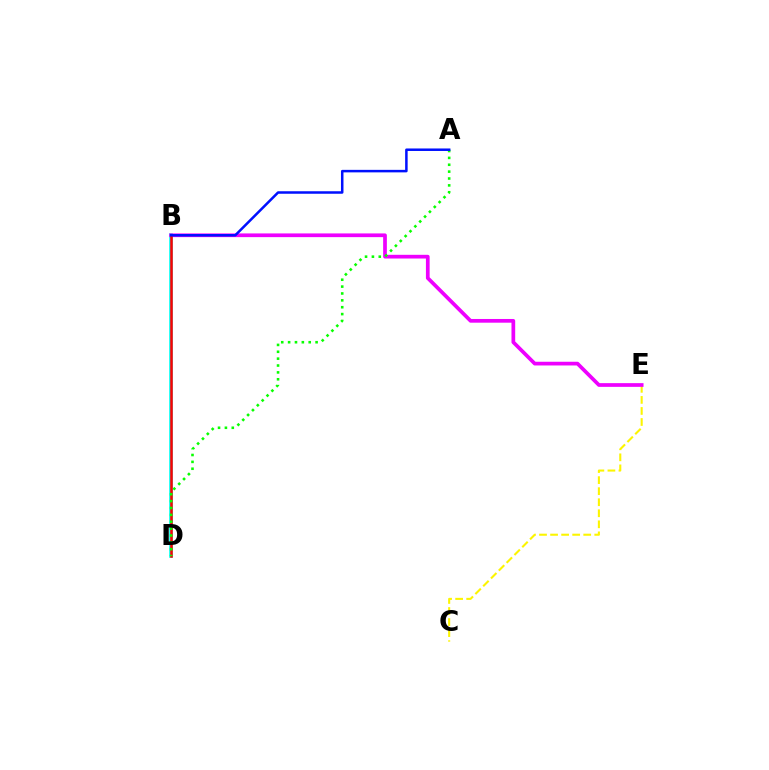{('B', 'D'): [{'color': '#00fff6', 'line_style': 'solid', 'thickness': 2.62}, {'color': '#ff0000', 'line_style': 'solid', 'thickness': 1.82}], ('C', 'E'): [{'color': '#fcf500', 'line_style': 'dashed', 'thickness': 1.5}], ('B', 'E'): [{'color': '#ee00ff', 'line_style': 'solid', 'thickness': 2.67}], ('A', 'D'): [{'color': '#08ff00', 'line_style': 'dotted', 'thickness': 1.87}], ('A', 'B'): [{'color': '#0010ff', 'line_style': 'solid', 'thickness': 1.81}]}